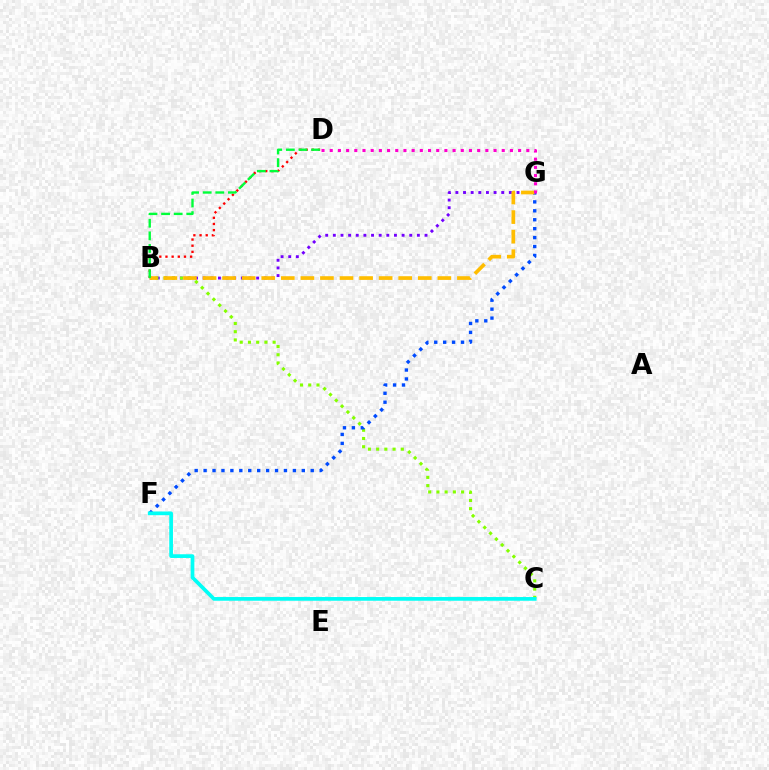{('B', 'D'): [{'color': '#ff0000', 'line_style': 'dotted', 'thickness': 1.67}, {'color': '#00ff39', 'line_style': 'dashed', 'thickness': 1.71}], ('B', 'G'): [{'color': '#7200ff', 'line_style': 'dotted', 'thickness': 2.08}, {'color': '#ffbd00', 'line_style': 'dashed', 'thickness': 2.66}], ('B', 'C'): [{'color': '#84ff00', 'line_style': 'dotted', 'thickness': 2.24}], ('F', 'G'): [{'color': '#004bff', 'line_style': 'dotted', 'thickness': 2.43}], ('C', 'F'): [{'color': '#00fff6', 'line_style': 'solid', 'thickness': 2.67}], ('D', 'G'): [{'color': '#ff00cf', 'line_style': 'dotted', 'thickness': 2.23}]}